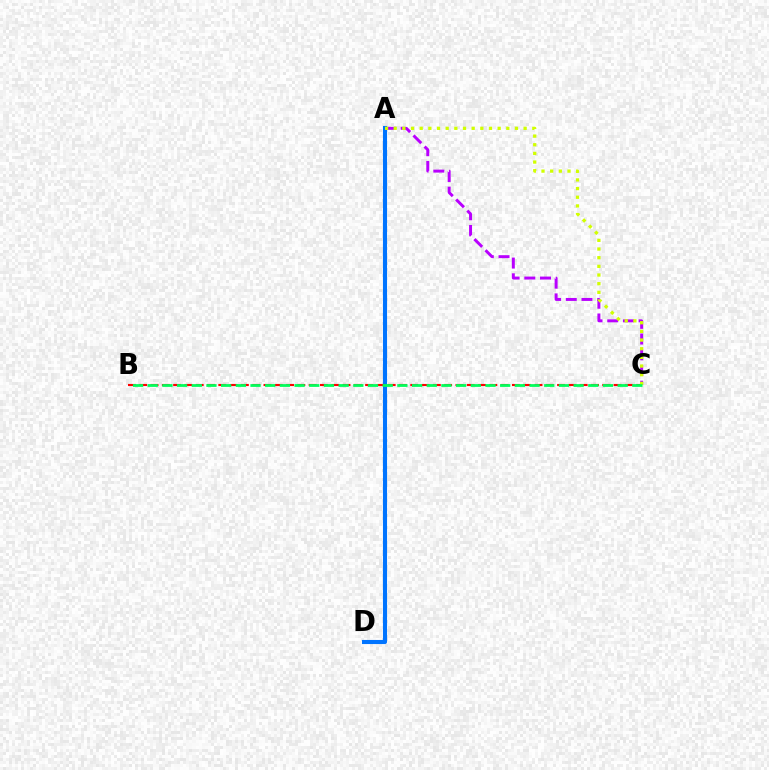{('A', 'C'): [{'color': '#b900ff', 'line_style': 'dashed', 'thickness': 2.13}, {'color': '#d1ff00', 'line_style': 'dotted', 'thickness': 2.35}], ('A', 'D'): [{'color': '#0074ff', 'line_style': 'solid', 'thickness': 2.95}], ('B', 'C'): [{'color': '#ff0000', 'line_style': 'dashed', 'thickness': 1.53}, {'color': '#00ff5c', 'line_style': 'dashed', 'thickness': 2.0}]}